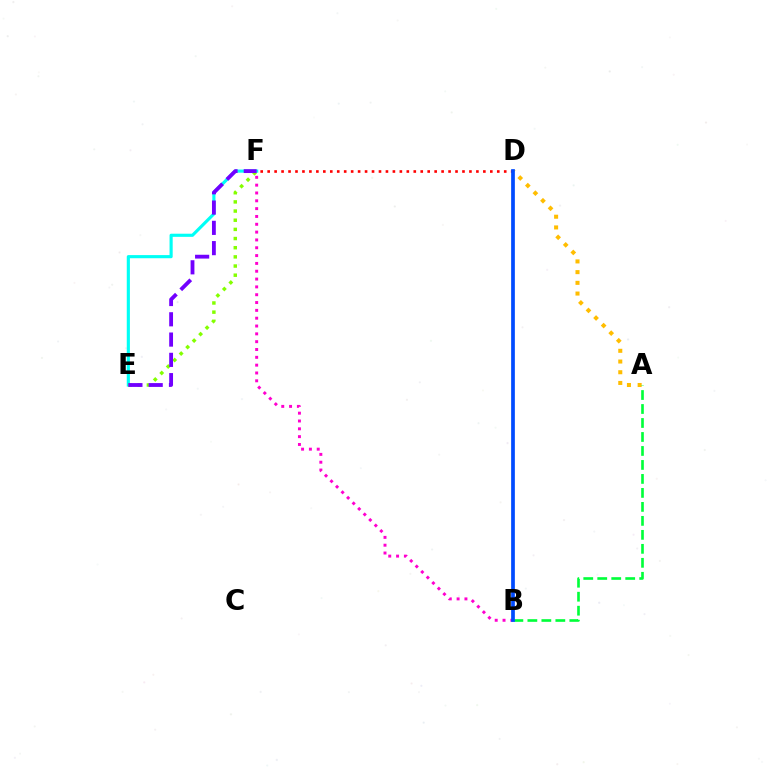{('E', 'F'): [{'color': '#00fff6', 'line_style': 'solid', 'thickness': 2.26}, {'color': '#84ff00', 'line_style': 'dotted', 'thickness': 2.49}, {'color': '#7200ff', 'line_style': 'dashed', 'thickness': 2.76}], ('A', 'D'): [{'color': '#ffbd00', 'line_style': 'dotted', 'thickness': 2.91}], ('A', 'B'): [{'color': '#00ff39', 'line_style': 'dashed', 'thickness': 1.9}], ('D', 'F'): [{'color': '#ff0000', 'line_style': 'dotted', 'thickness': 1.89}], ('B', 'F'): [{'color': '#ff00cf', 'line_style': 'dotted', 'thickness': 2.13}], ('B', 'D'): [{'color': '#004bff', 'line_style': 'solid', 'thickness': 2.67}]}